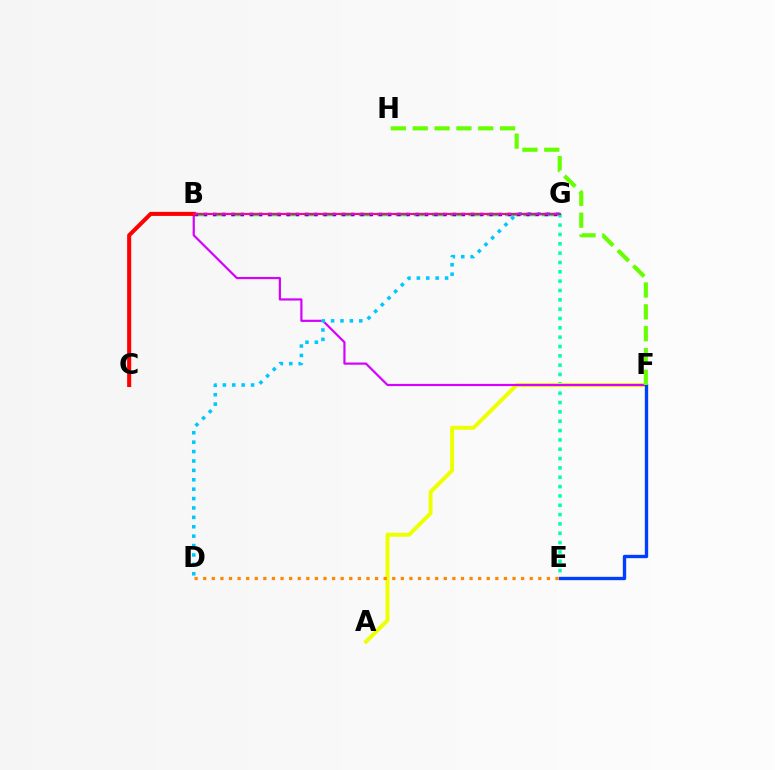{('B', 'G'): [{'color': '#00ff27', 'line_style': 'dashed', 'thickness': 2.48}, {'color': '#4f00ff', 'line_style': 'dotted', 'thickness': 2.5}, {'color': '#ff00a0', 'line_style': 'solid', 'thickness': 1.56}], ('E', 'G'): [{'color': '#00ffaf', 'line_style': 'dotted', 'thickness': 2.54}], ('A', 'F'): [{'color': '#eeff00', 'line_style': 'solid', 'thickness': 2.85}], ('B', 'F'): [{'color': '#d600ff', 'line_style': 'solid', 'thickness': 1.58}], ('D', 'G'): [{'color': '#00c7ff', 'line_style': 'dotted', 'thickness': 2.55}], ('B', 'C'): [{'color': '#ff0000', 'line_style': 'solid', 'thickness': 2.92}], ('E', 'F'): [{'color': '#003fff', 'line_style': 'solid', 'thickness': 2.41}], ('D', 'E'): [{'color': '#ff8800', 'line_style': 'dotted', 'thickness': 2.33}], ('F', 'H'): [{'color': '#66ff00', 'line_style': 'dashed', 'thickness': 2.97}]}